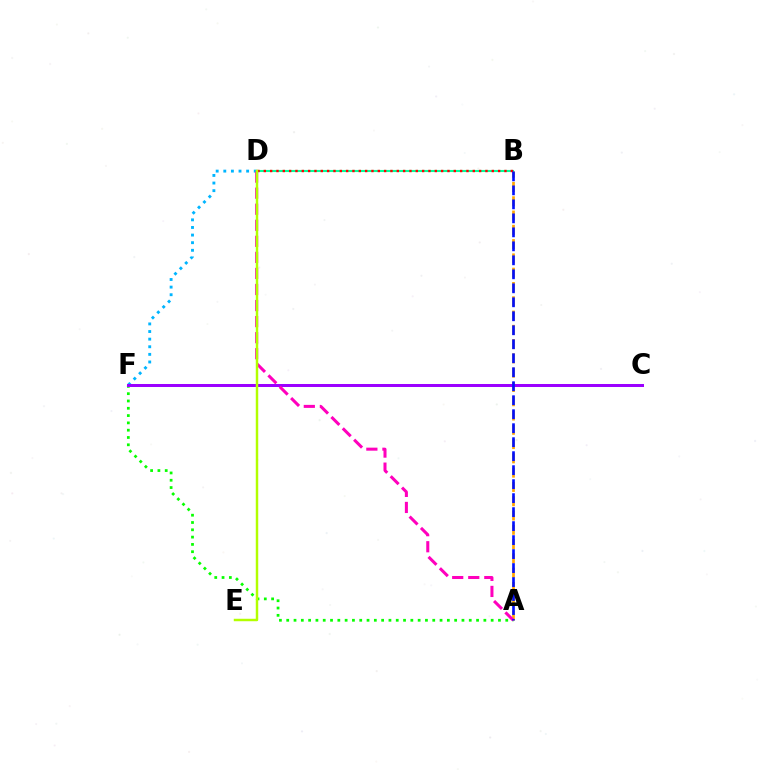{('B', 'D'): [{'color': '#00ff9d', 'line_style': 'solid', 'thickness': 1.51}, {'color': '#ff0000', 'line_style': 'dotted', 'thickness': 1.72}], ('A', 'B'): [{'color': '#ffa500', 'line_style': 'dashed', 'thickness': 1.94}, {'color': '#0010ff', 'line_style': 'dashed', 'thickness': 1.9}], ('D', 'F'): [{'color': '#00b5ff', 'line_style': 'dotted', 'thickness': 2.07}], ('A', 'F'): [{'color': '#08ff00', 'line_style': 'dotted', 'thickness': 1.98}], ('C', 'F'): [{'color': '#9b00ff', 'line_style': 'solid', 'thickness': 2.17}], ('A', 'D'): [{'color': '#ff00bd', 'line_style': 'dashed', 'thickness': 2.18}], ('D', 'E'): [{'color': '#b3ff00', 'line_style': 'solid', 'thickness': 1.77}]}